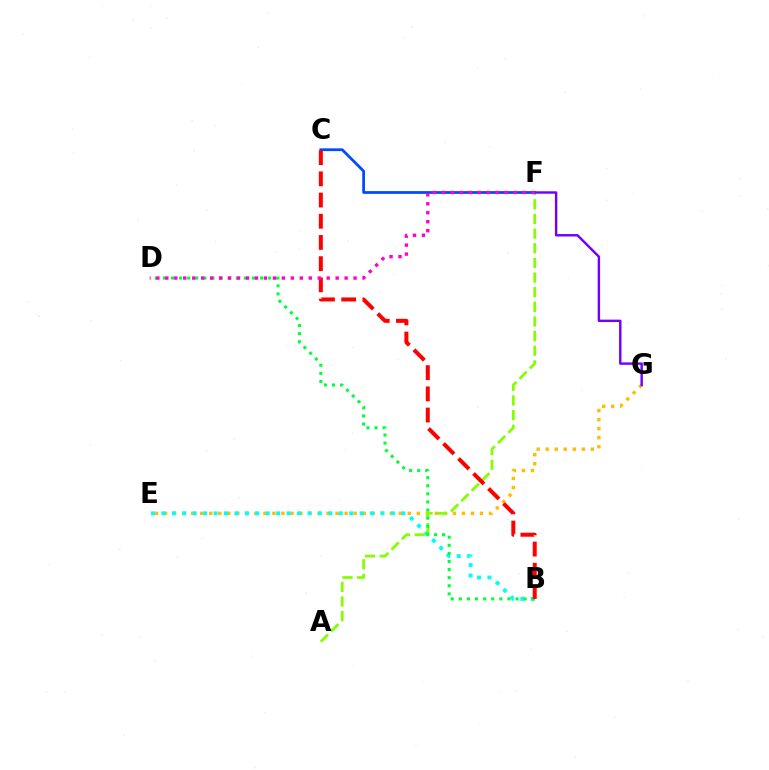{('E', 'G'): [{'color': '#ffbd00', 'line_style': 'dotted', 'thickness': 2.45}], ('B', 'E'): [{'color': '#00fff6', 'line_style': 'dotted', 'thickness': 2.83}], ('F', 'G'): [{'color': '#7200ff', 'line_style': 'solid', 'thickness': 1.74}], ('A', 'F'): [{'color': '#84ff00', 'line_style': 'dashed', 'thickness': 1.99}], ('B', 'D'): [{'color': '#00ff39', 'line_style': 'dotted', 'thickness': 2.2}], ('C', 'F'): [{'color': '#004bff', 'line_style': 'solid', 'thickness': 1.99}], ('B', 'C'): [{'color': '#ff0000', 'line_style': 'dashed', 'thickness': 2.88}], ('D', 'F'): [{'color': '#ff00cf', 'line_style': 'dotted', 'thickness': 2.44}]}